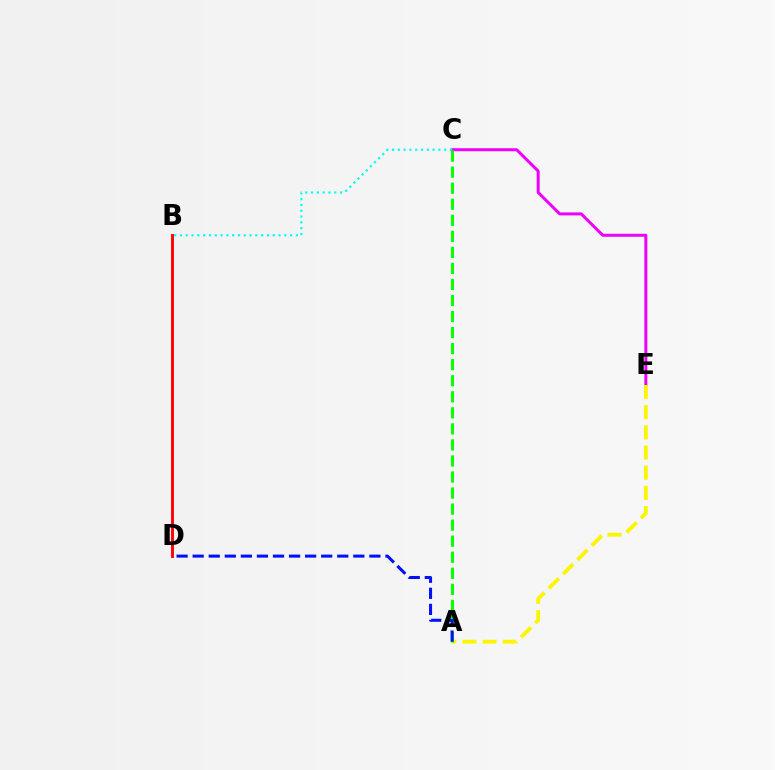{('B', 'D'): [{'color': '#ff0000', 'line_style': 'solid', 'thickness': 2.07}], ('C', 'E'): [{'color': '#ee00ff', 'line_style': 'solid', 'thickness': 2.16}], ('A', 'E'): [{'color': '#fcf500', 'line_style': 'dashed', 'thickness': 2.74}], ('B', 'C'): [{'color': '#00fff6', 'line_style': 'dotted', 'thickness': 1.58}], ('A', 'C'): [{'color': '#08ff00', 'line_style': 'dashed', 'thickness': 2.18}], ('A', 'D'): [{'color': '#0010ff', 'line_style': 'dashed', 'thickness': 2.18}]}